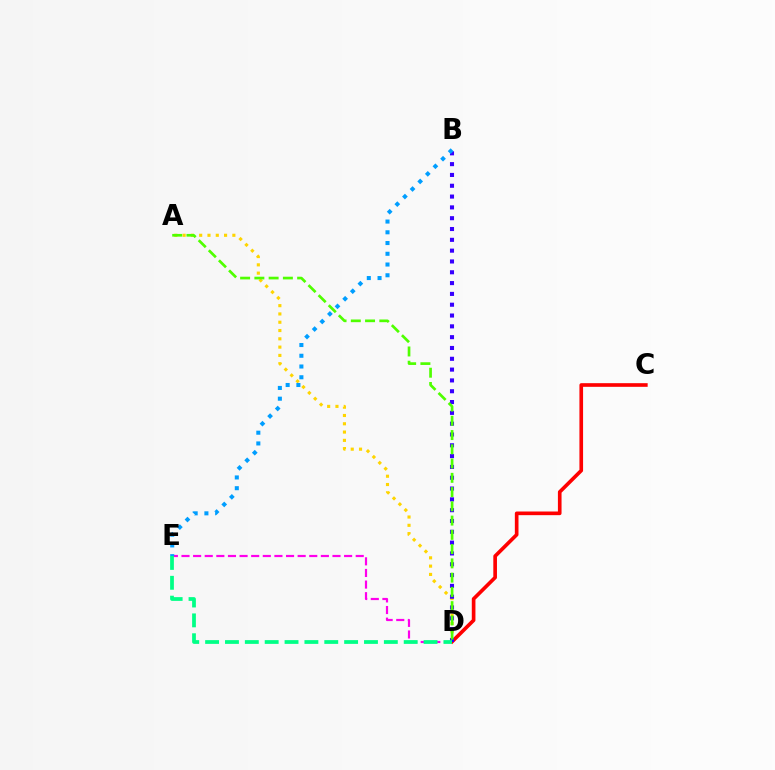{('A', 'D'): [{'color': '#ffd500', 'line_style': 'dotted', 'thickness': 2.25}, {'color': '#4fff00', 'line_style': 'dashed', 'thickness': 1.94}], ('C', 'D'): [{'color': '#ff0000', 'line_style': 'solid', 'thickness': 2.63}], ('B', 'D'): [{'color': '#3700ff', 'line_style': 'dotted', 'thickness': 2.94}], ('D', 'E'): [{'color': '#ff00ed', 'line_style': 'dashed', 'thickness': 1.58}, {'color': '#00ff86', 'line_style': 'dashed', 'thickness': 2.7}], ('B', 'E'): [{'color': '#009eff', 'line_style': 'dotted', 'thickness': 2.92}]}